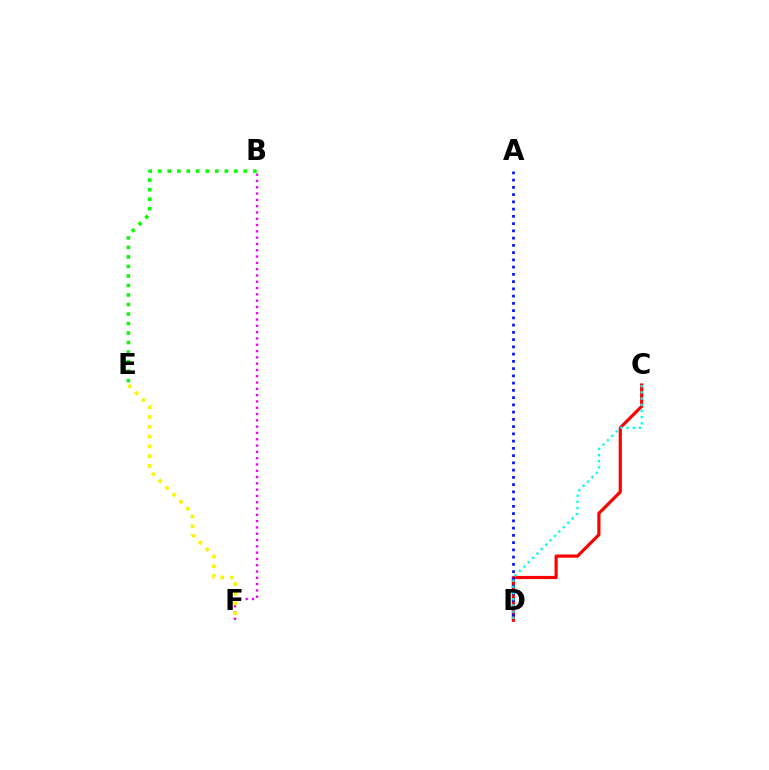{('B', 'E'): [{'color': '#08ff00', 'line_style': 'dotted', 'thickness': 2.59}], ('B', 'F'): [{'color': '#ee00ff', 'line_style': 'dotted', 'thickness': 1.71}], ('C', 'D'): [{'color': '#ff0000', 'line_style': 'solid', 'thickness': 2.28}, {'color': '#00fff6', 'line_style': 'dotted', 'thickness': 1.68}], ('E', 'F'): [{'color': '#fcf500', 'line_style': 'dotted', 'thickness': 2.65}], ('A', 'D'): [{'color': '#0010ff', 'line_style': 'dotted', 'thickness': 1.97}]}